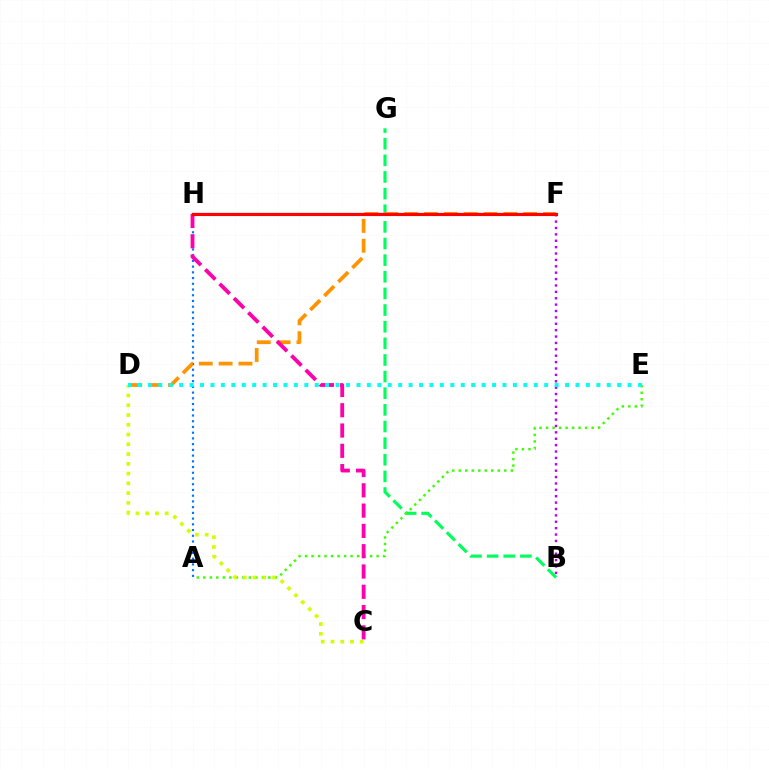{('B', 'G'): [{'color': '#00ff5c', 'line_style': 'dashed', 'thickness': 2.26}], ('A', 'E'): [{'color': '#3dff00', 'line_style': 'dotted', 'thickness': 1.77}], ('A', 'H'): [{'color': '#0074ff', 'line_style': 'dotted', 'thickness': 1.56}], ('F', 'H'): [{'color': '#2500ff', 'line_style': 'solid', 'thickness': 1.53}, {'color': '#ff0000', 'line_style': 'solid', 'thickness': 2.24}], ('D', 'F'): [{'color': '#ff9400', 'line_style': 'dashed', 'thickness': 2.7}], ('B', 'F'): [{'color': '#b900ff', 'line_style': 'dotted', 'thickness': 1.74}], ('C', 'H'): [{'color': '#ff00ac', 'line_style': 'dashed', 'thickness': 2.76}], ('C', 'D'): [{'color': '#d1ff00', 'line_style': 'dotted', 'thickness': 2.65}], ('D', 'E'): [{'color': '#00fff6', 'line_style': 'dotted', 'thickness': 2.83}]}